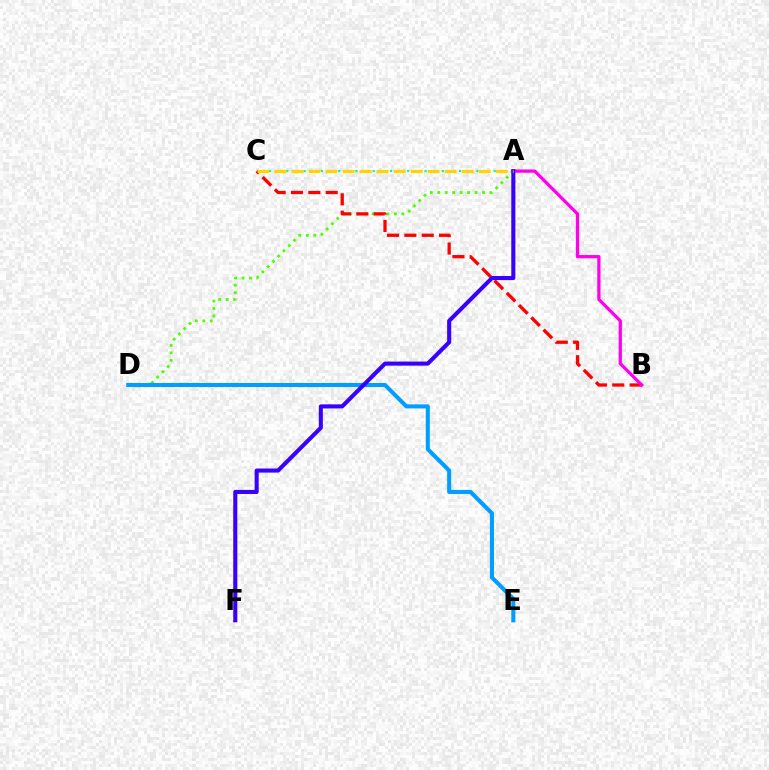{('A', 'C'): [{'color': '#00ff86', 'line_style': 'dotted', 'thickness': 1.56}, {'color': '#ffd500', 'line_style': 'dashed', 'thickness': 2.31}], ('A', 'D'): [{'color': '#4fff00', 'line_style': 'dotted', 'thickness': 2.03}], ('B', 'C'): [{'color': '#ff0000', 'line_style': 'dashed', 'thickness': 2.36}], ('D', 'E'): [{'color': '#009eff', 'line_style': 'solid', 'thickness': 2.93}], ('A', 'B'): [{'color': '#ff00ed', 'line_style': 'solid', 'thickness': 2.34}], ('A', 'F'): [{'color': '#3700ff', 'line_style': 'solid', 'thickness': 2.93}]}